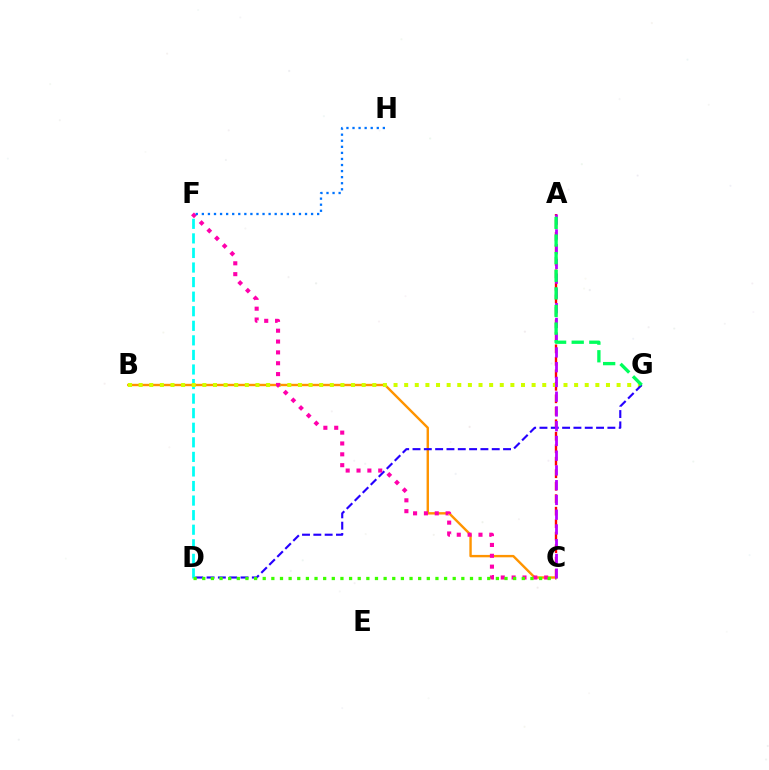{('A', 'C'): [{'color': '#ff0000', 'line_style': 'dashed', 'thickness': 1.7}, {'color': '#b900ff', 'line_style': 'dashed', 'thickness': 2.0}], ('B', 'C'): [{'color': '#ff9400', 'line_style': 'solid', 'thickness': 1.72}], ('D', 'F'): [{'color': '#00fff6', 'line_style': 'dashed', 'thickness': 1.98}], ('B', 'G'): [{'color': '#d1ff00', 'line_style': 'dotted', 'thickness': 2.89}], ('D', 'G'): [{'color': '#2500ff', 'line_style': 'dashed', 'thickness': 1.54}], ('C', 'F'): [{'color': '#ff00ac', 'line_style': 'dotted', 'thickness': 2.95}], ('F', 'H'): [{'color': '#0074ff', 'line_style': 'dotted', 'thickness': 1.65}], ('C', 'D'): [{'color': '#3dff00', 'line_style': 'dotted', 'thickness': 2.35}], ('A', 'G'): [{'color': '#00ff5c', 'line_style': 'dashed', 'thickness': 2.39}]}